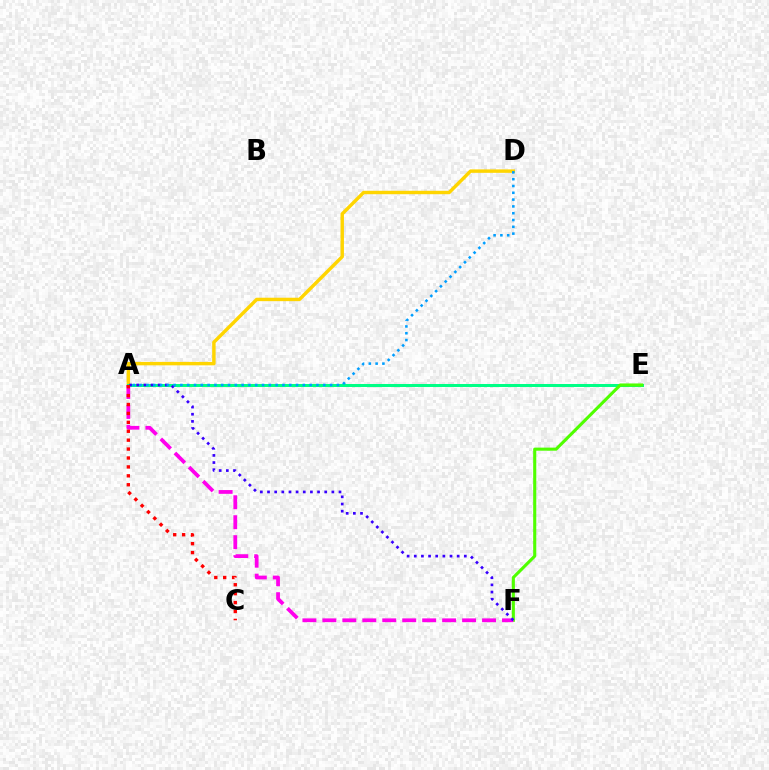{('A', 'D'): [{'color': '#ffd500', 'line_style': 'solid', 'thickness': 2.47}, {'color': '#009eff', 'line_style': 'dotted', 'thickness': 1.85}], ('A', 'E'): [{'color': '#00ff86', 'line_style': 'solid', 'thickness': 2.17}], ('E', 'F'): [{'color': '#4fff00', 'line_style': 'solid', 'thickness': 2.23}], ('A', 'F'): [{'color': '#ff00ed', 'line_style': 'dashed', 'thickness': 2.71}, {'color': '#3700ff', 'line_style': 'dotted', 'thickness': 1.94}], ('A', 'C'): [{'color': '#ff0000', 'line_style': 'dotted', 'thickness': 2.42}]}